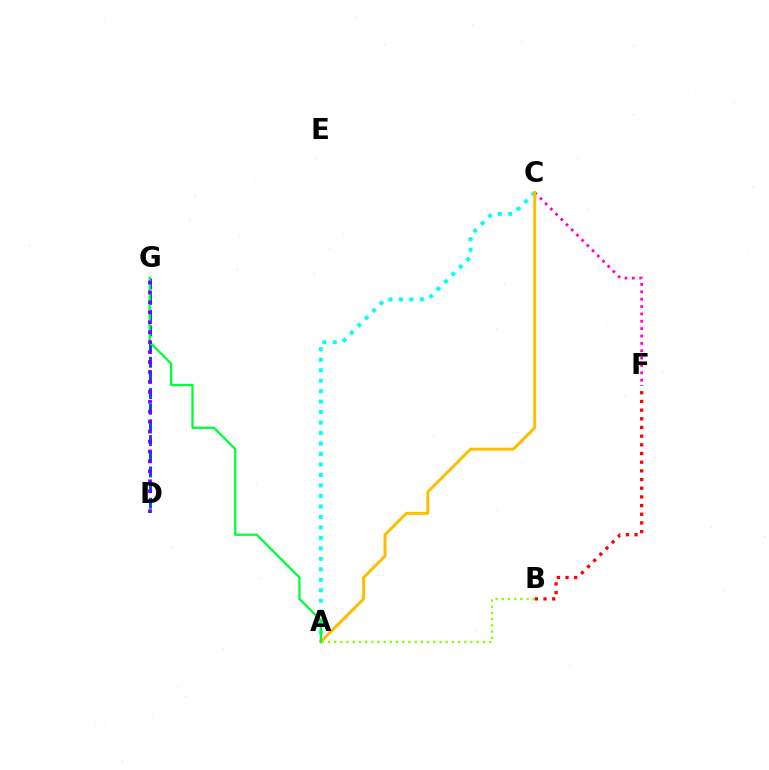{('A', 'C'): [{'color': '#00fff6', 'line_style': 'dotted', 'thickness': 2.85}, {'color': '#ffbd00', 'line_style': 'solid', 'thickness': 2.14}], ('B', 'F'): [{'color': '#ff0000', 'line_style': 'dotted', 'thickness': 2.36}], ('A', 'B'): [{'color': '#84ff00', 'line_style': 'dotted', 'thickness': 1.68}], ('C', 'F'): [{'color': '#ff00cf', 'line_style': 'dotted', 'thickness': 2.0}], ('D', 'G'): [{'color': '#004bff', 'line_style': 'dashed', 'thickness': 2.13}, {'color': '#7200ff', 'line_style': 'dotted', 'thickness': 2.7}], ('A', 'G'): [{'color': '#00ff39', 'line_style': 'solid', 'thickness': 1.66}]}